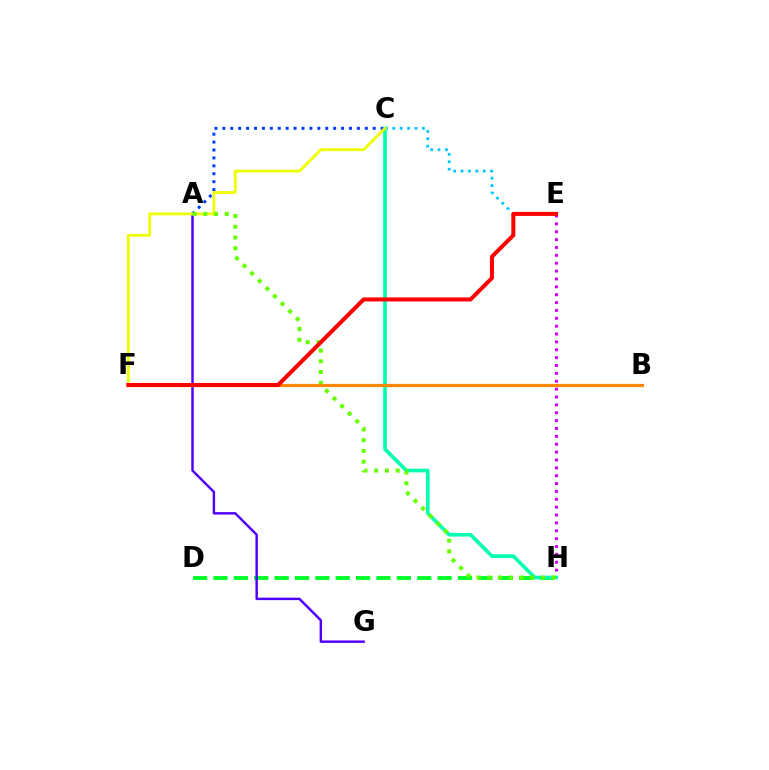{('A', 'C'): [{'color': '#003fff', 'line_style': 'dotted', 'thickness': 2.15}], ('E', 'H'): [{'color': '#d600ff', 'line_style': 'dotted', 'thickness': 2.14}], ('C', 'E'): [{'color': '#00c7ff', 'line_style': 'dotted', 'thickness': 2.01}], ('D', 'H'): [{'color': '#00ff27', 'line_style': 'dashed', 'thickness': 2.77}], ('C', 'H'): [{'color': '#00ffaf', 'line_style': 'solid', 'thickness': 2.62}], ('A', 'G'): [{'color': '#4f00ff', 'line_style': 'solid', 'thickness': 1.76}], ('B', 'F'): [{'color': '#ff00a0', 'line_style': 'dashed', 'thickness': 2.04}, {'color': '#ff8800', 'line_style': 'solid', 'thickness': 2.3}], ('C', 'F'): [{'color': '#eeff00', 'line_style': 'solid', 'thickness': 2.01}], ('A', 'H'): [{'color': '#66ff00', 'line_style': 'dotted', 'thickness': 2.92}], ('E', 'F'): [{'color': '#ff0000', 'line_style': 'solid', 'thickness': 2.9}]}